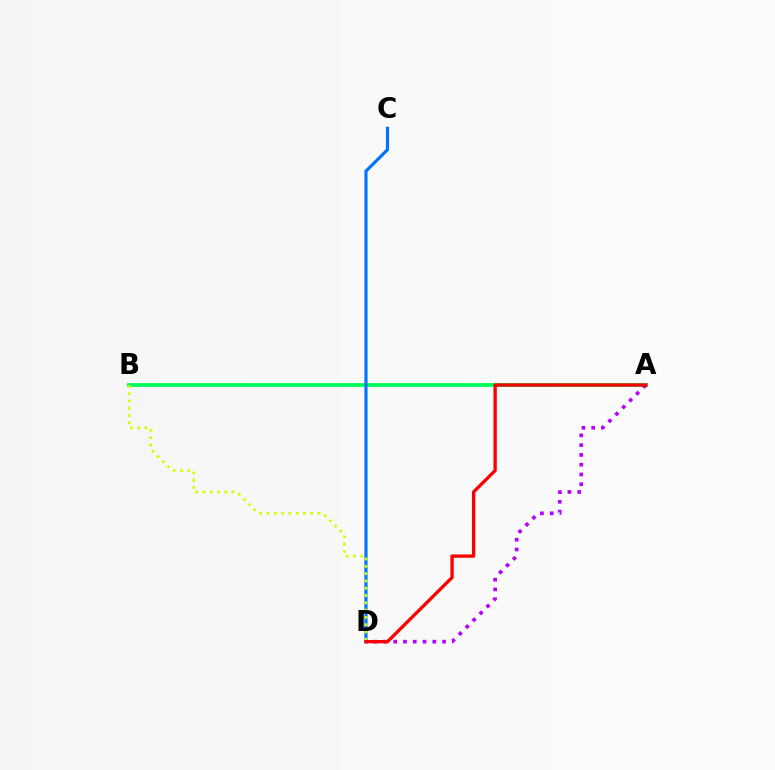{('A', 'B'): [{'color': '#00ff5c', 'line_style': 'solid', 'thickness': 2.76}], ('C', 'D'): [{'color': '#0074ff', 'line_style': 'solid', 'thickness': 2.27}], ('B', 'D'): [{'color': '#d1ff00', 'line_style': 'dotted', 'thickness': 1.98}], ('A', 'D'): [{'color': '#b900ff', 'line_style': 'dotted', 'thickness': 2.66}, {'color': '#ff0000', 'line_style': 'solid', 'thickness': 2.39}]}